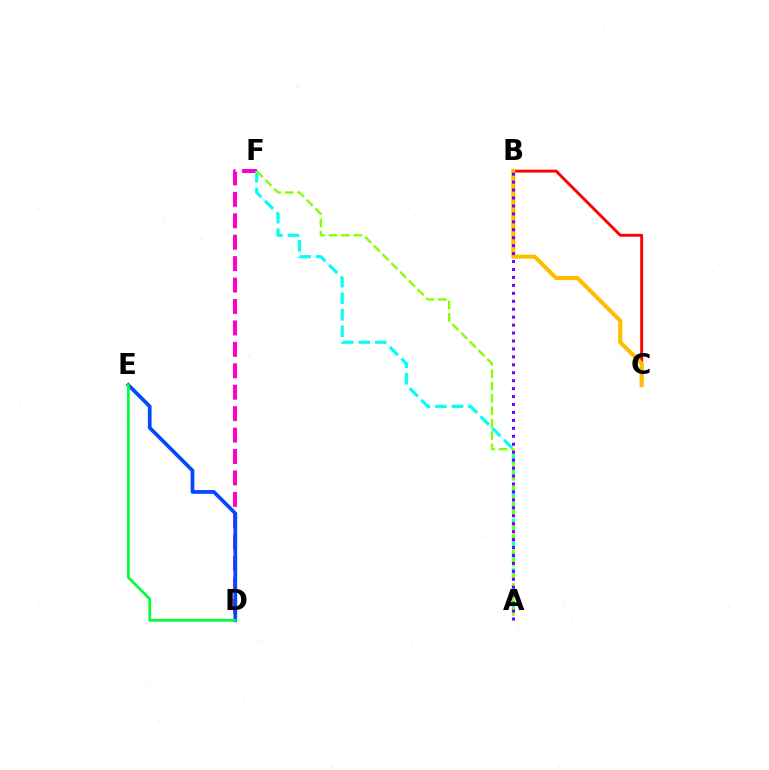{('B', 'C'): [{'color': '#ff0000', 'line_style': 'solid', 'thickness': 2.09}, {'color': '#ffbd00', 'line_style': 'solid', 'thickness': 2.96}], ('D', 'F'): [{'color': '#ff00cf', 'line_style': 'dashed', 'thickness': 2.91}], ('D', 'E'): [{'color': '#004bff', 'line_style': 'solid', 'thickness': 2.69}, {'color': '#00ff39', 'line_style': 'solid', 'thickness': 1.97}], ('A', 'F'): [{'color': '#00fff6', 'line_style': 'dashed', 'thickness': 2.25}, {'color': '#84ff00', 'line_style': 'dashed', 'thickness': 1.68}], ('A', 'B'): [{'color': '#7200ff', 'line_style': 'dotted', 'thickness': 2.16}]}